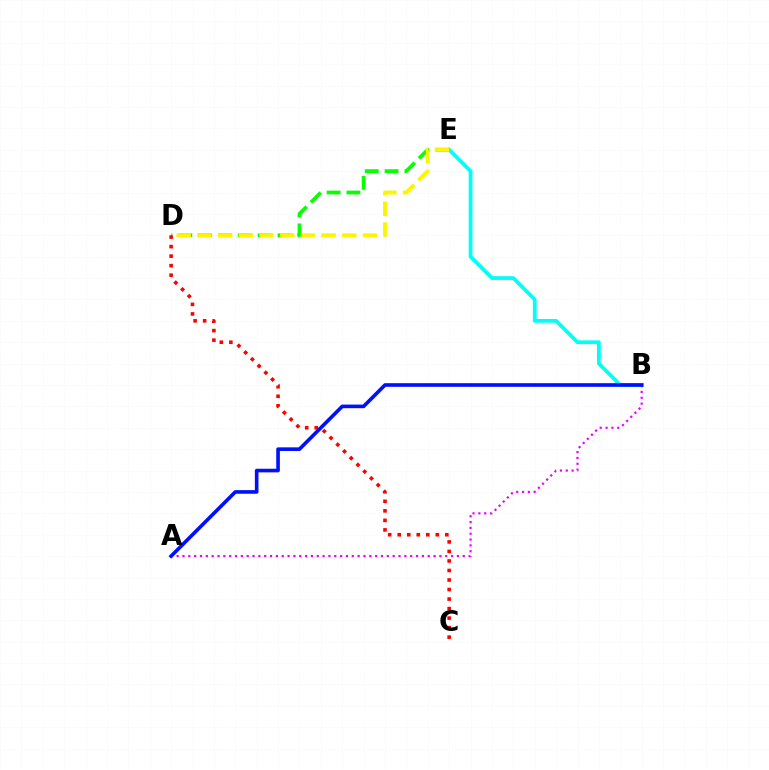{('D', 'E'): [{'color': '#08ff00', 'line_style': 'dashed', 'thickness': 2.7}, {'color': '#fcf500', 'line_style': 'dashed', 'thickness': 2.81}], ('B', 'E'): [{'color': '#00fff6', 'line_style': 'solid', 'thickness': 2.71}], ('C', 'D'): [{'color': '#ff0000', 'line_style': 'dotted', 'thickness': 2.59}], ('A', 'B'): [{'color': '#ee00ff', 'line_style': 'dotted', 'thickness': 1.59}, {'color': '#0010ff', 'line_style': 'solid', 'thickness': 2.61}]}